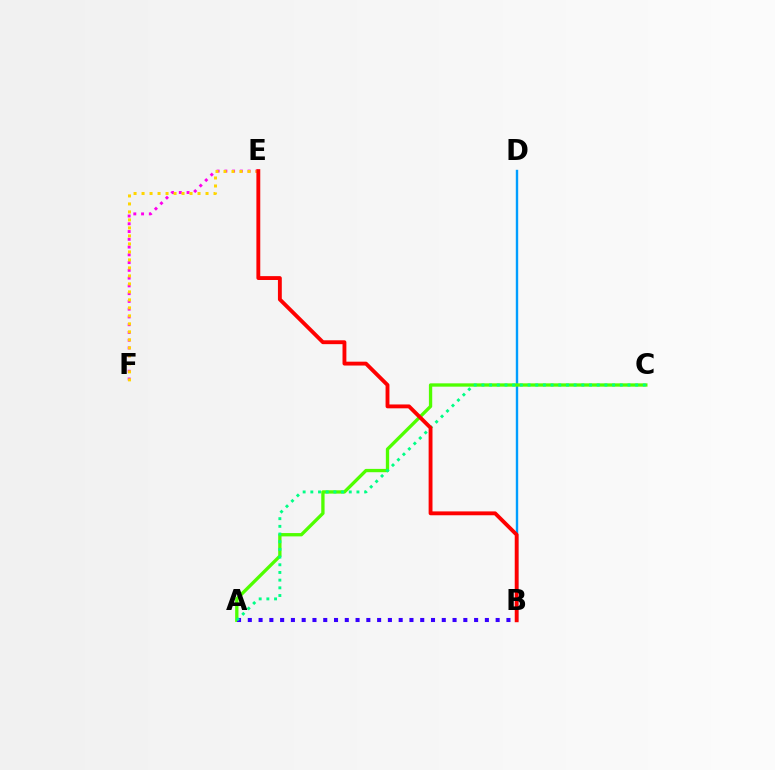{('E', 'F'): [{'color': '#ff00ed', 'line_style': 'dotted', 'thickness': 2.11}, {'color': '#ffd500', 'line_style': 'dotted', 'thickness': 2.17}], ('B', 'D'): [{'color': '#009eff', 'line_style': 'solid', 'thickness': 1.72}], ('A', 'C'): [{'color': '#4fff00', 'line_style': 'solid', 'thickness': 2.39}, {'color': '#00ff86', 'line_style': 'dotted', 'thickness': 2.09}], ('A', 'B'): [{'color': '#3700ff', 'line_style': 'dotted', 'thickness': 2.93}], ('B', 'E'): [{'color': '#ff0000', 'line_style': 'solid', 'thickness': 2.78}]}